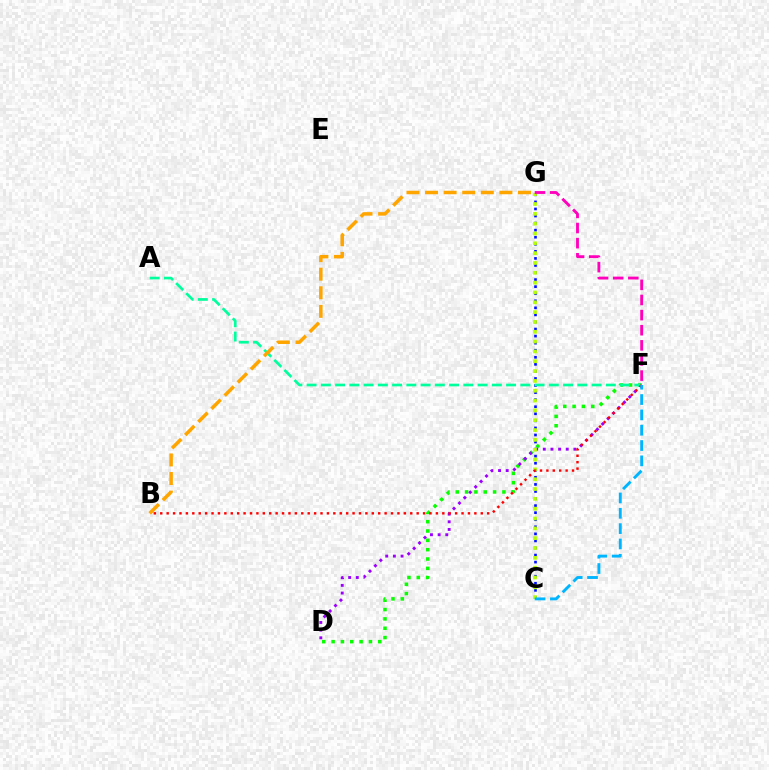{('D', 'F'): [{'color': '#08ff00', 'line_style': 'dotted', 'thickness': 2.54}, {'color': '#9b00ff', 'line_style': 'dotted', 'thickness': 2.08}], ('C', 'G'): [{'color': '#0010ff', 'line_style': 'dotted', 'thickness': 1.92}, {'color': '#b3ff00', 'line_style': 'dotted', 'thickness': 2.67}], ('A', 'F'): [{'color': '#00ff9d', 'line_style': 'dashed', 'thickness': 1.94}], ('B', 'F'): [{'color': '#ff0000', 'line_style': 'dotted', 'thickness': 1.74}], ('F', 'G'): [{'color': '#ff00bd', 'line_style': 'dashed', 'thickness': 2.05}], ('B', 'G'): [{'color': '#ffa500', 'line_style': 'dashed', 'thickness': 2.53}], ('C', 'F'): [{'color': '#00b5ff', 'line_style': 'dashed', 'thickness': 2.08}]}